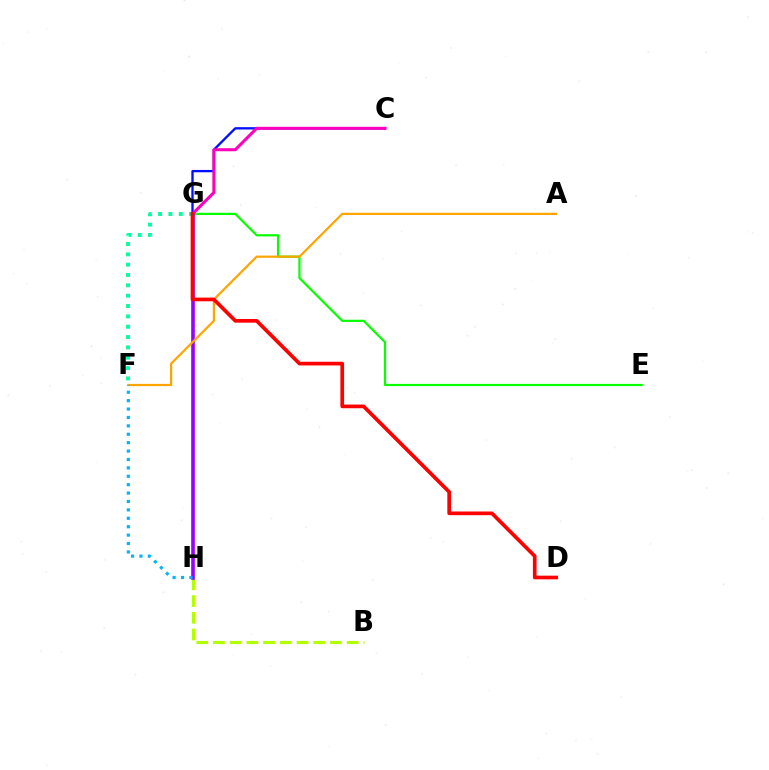{('B', 'H'): [{'color': '#b3ff00', 'line_style': 'dashed', 'thickness': 2.27}], ('C', 'G'): [{'color': '#0010ff', 'line_style': 'solid', 'thickness': 1.68}, {'color': '#ff00bd', 'line_style': 'solid', 'thickness': 2.2}], ('F', 'G'): [{'color': '#00ff9d', 'line_style': 'dotted', 'thickness': 2.81}], ('E', 'G'): [{'color': '#08ff00', 'line_style': 'solid', 'thickness': 1.59}], ('G', 'H'): [{'color': '#9b00ff', 'line_style': 'solid', 'thickness': 2.61}], ('A', 'F'): [{'color': '#ffa500', 'line_style': 'solid', 'thickness': 1.59}], ('D', 'G'): [{'color': '#ff0000', 'line_style': 'solid', 'thickness': 2.65}], ('F', 'H'): [{'color': '#00b5ff', 'line_style': 'dotted', 'thickness': 2.28}]}